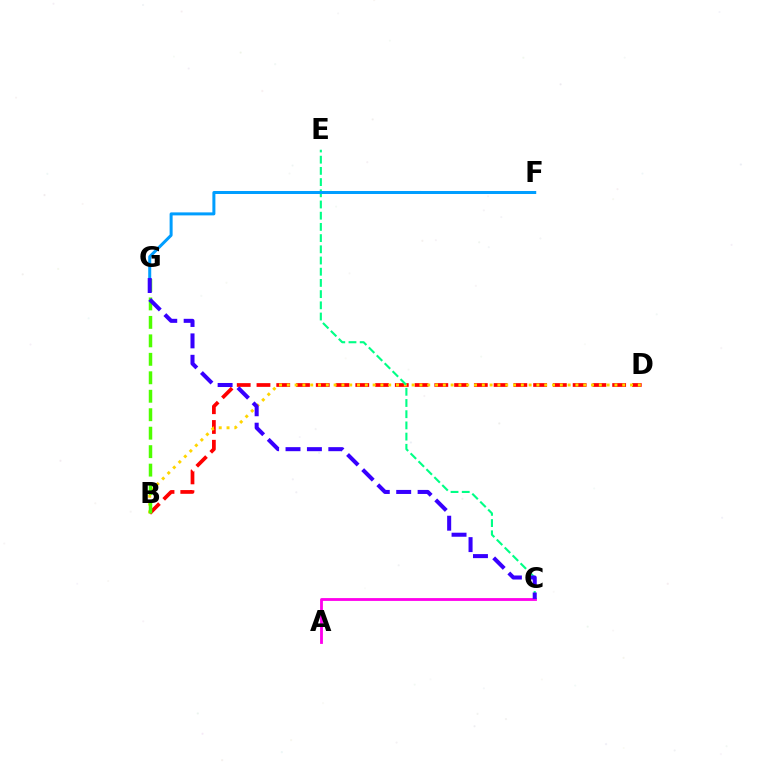{('A', 'C'): [{'color': '#ff00ed', 'line_style': 'solid', 'thickness': 2.03}], ('B', 'D'): [{'color': '#ff0000', 'line_style': 'dashed', 'thickness': 2.68}, {'color': '#ffd500', 'line_style': 'dotted', 'thickness': 2.12}], ('C', 'E'): [{'color': '#00ff86', 'line_style': 'dashed', 'thickness': 1.52}], ('B', 'G'): [{'color': '#4fff00', 'line_style': 'dashed', 'thickness': 2.51}], ('F', 'G'): [{'color': '#009eff', 'line_style': 'solid', 'thickness': 2.16}], ('C', 'G'): [{'color': '#3700ff', 'line_style': 'dashed', 'thickness': 2.91}]}